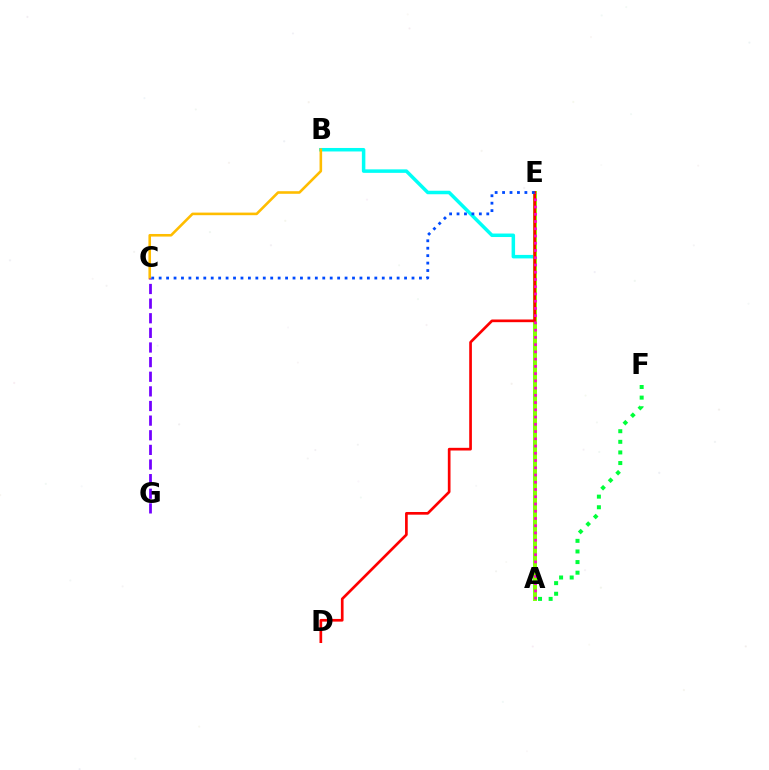{('A', 'F'): [{'color': '#00ff39', 'line_style': 'dotted', 'thickness': 2.88}], ('A', 'B'): [{'color': '#00fff6', 'line_style': 'solid', 'thickness': 2.52}], ('A', 'E'): [{'color': '#84ff00', 'line_style': 'solid', 'thickness': 2.83}, {'color': '#ff00cf', 'line_style': 'dotted', 'thickness': 1.97}], ('B', 'C'): [{'color': '#ffbd00', 'line_style': 'solid', 'thickness': 1.87}], ('D', 'E'): [{'color': '#ff0000', 'line_style': 'solid', 'thickness': 1.93}], ('C', 'G'): [{'color': '#7200ff', 'line_style': 'dashed', 'thickness': 1.99}], ('C', 'E'): [{'color': '#004bff', 'line_style': 'dotted', 'thickness': 2.02}]}